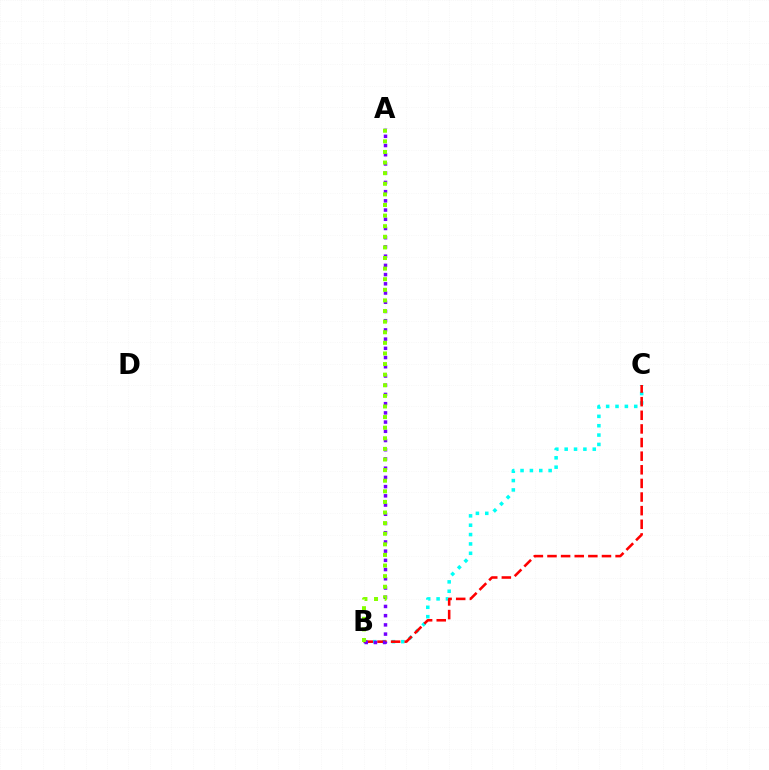{('B', 'C'): [{'color': '#00fff6', 'line_style': 'dotted', 'thickness': 2.54}, {'color': '#ff0000', 'line_style': 'dashed', 'thickness': 1.85}], ('A', 'B'): [{'color': '#7200ff', 'line_style': 'dotted', 'thickness': 2.5}, {'color': '#84ff00', 'line_style': 'dotted', 'thickness': 2.88}]}